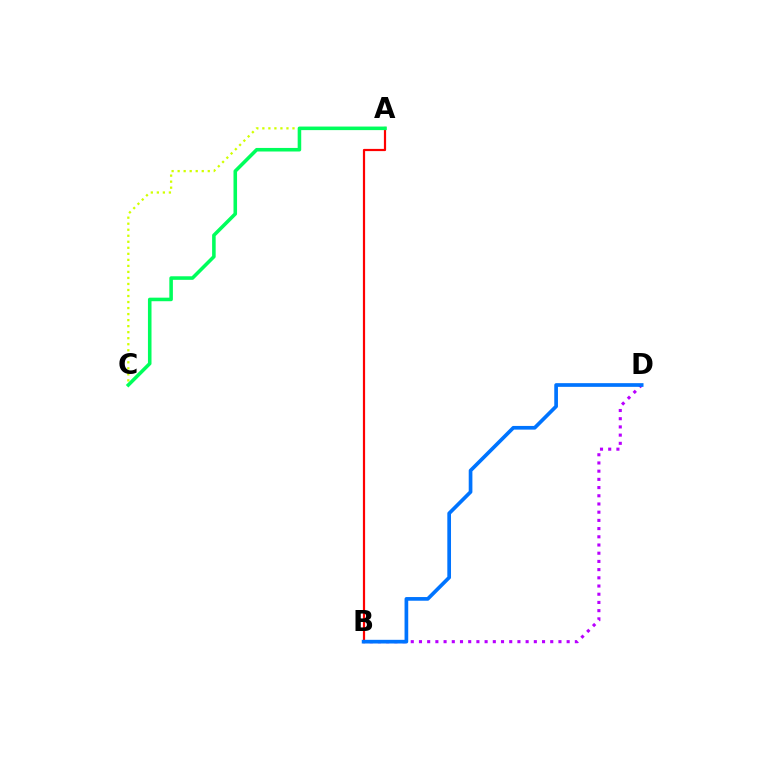{('B', 'D'): [{'color': '#b900ff', 'line_style': 'dotted', 'thickness': 2.23}, {'color': '#0074ff', 'line_style': 'solid', 'thickness': 2.65}], ('A', 'C'): [{'color': '#d1ff00', 'line_style': 'dotted', 'thickness': 1.64}, {'color': '#00ff5c', 'line_style': 'solid', 'thickness': 2.56}], ('A', 'B'): [{'color': '#ff0000', 'line_style': 'solid', 'thickness': 1.59}]}